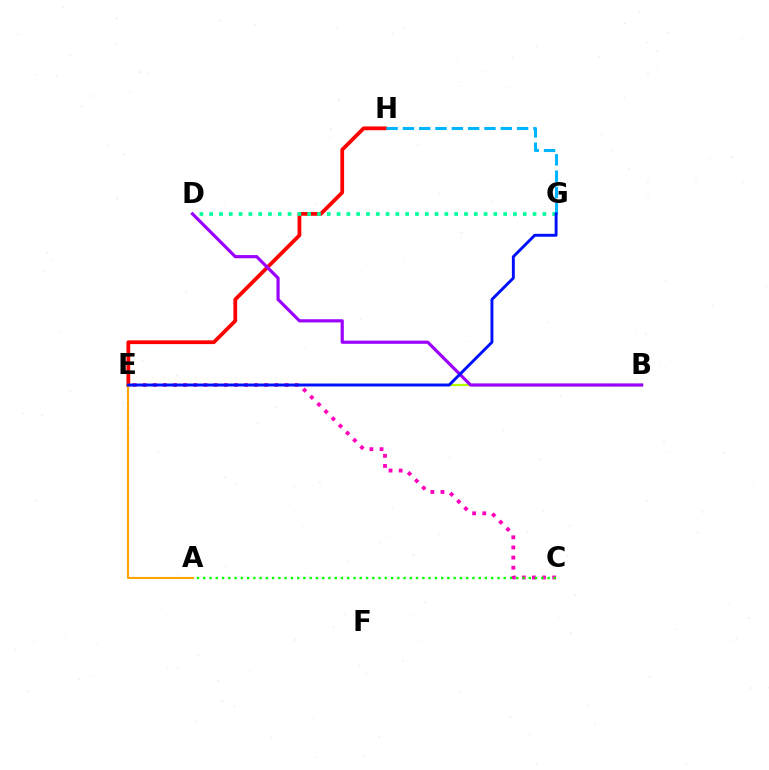{('E', 'H'): [{'color': '#ff0000', 'line_style': 'solid', 'thickness': 2.71}], ('A', 'E'): [{'color': '#ffa500', 'line_style': 'solid', 'thickness': 1.51}], ('D', 'G'): [{'color': '#00ff9d', 'line_style': 'dotted', 'thickness': 2.66}], ('C', 'E'): [{'color': '#ff00bd', 'line_style': 'dotted', 'thickness': 2.75}], ('A', 'C'): [{'color': '#08ff00', 'line_style': 'dotted', 'thickness': 1.7}], ('B', 'E'): [{'color': '#b3ff00', 'line_style': 'solid', 'thickness': 1.61}], ('G', 'H'): [{'color': '#00b5ff', 'line_style': 'dashed', 'thickness': 2.22}], ('B', 'D'): [{'color': '#9b00ff', 'line_style': 'solid', 'thickness': 2.28}], ('E', 'G'): [{'color': '#0010ff', 'line_style': 'solid', 'thickness': 2.1}]}